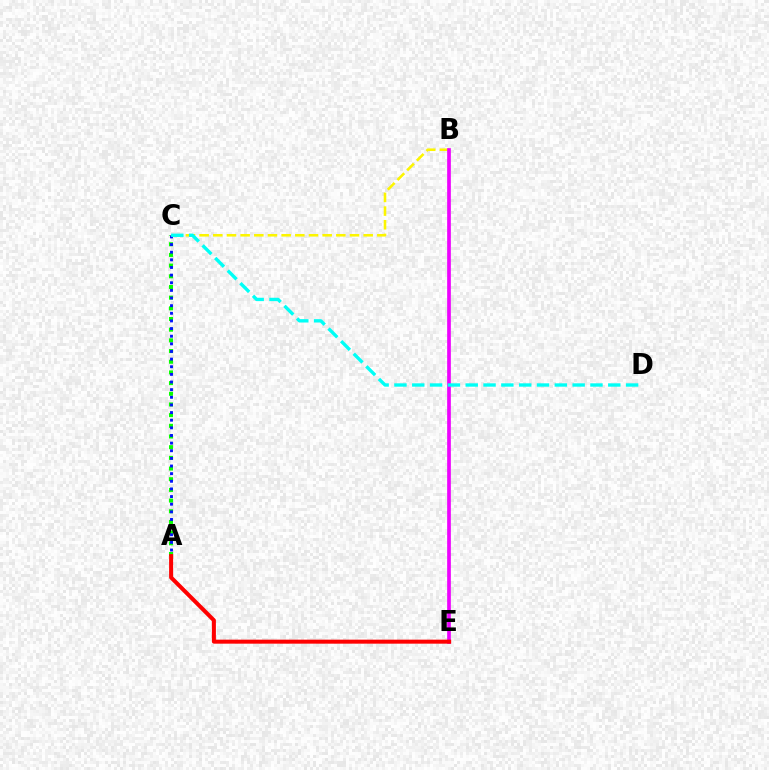{('B', 'C'): [{'color': '#fcf500', 'line_style': 'dashed', 'thickness': 1.86}], ('B', 'E'): [{'color': '#ee00ff', 'line_style': 'solid', 'thickness': 2.65}], ('A', 'C'): [{'color': '#08ff00', 'line_style': 'dotted', 'thickness': 2.9}, {'color': '#0010ff', 'line_style': 'dotted', 'thickness': 2.07}], ('C', 'D'): [{'color': '#00fff6', 'line_style': 'dashed', 'thickness': 2.42}], ('A', 'E'): [{'color': '#ff0000', 'line_style': 'solid', 'thickness': 2.89}]}